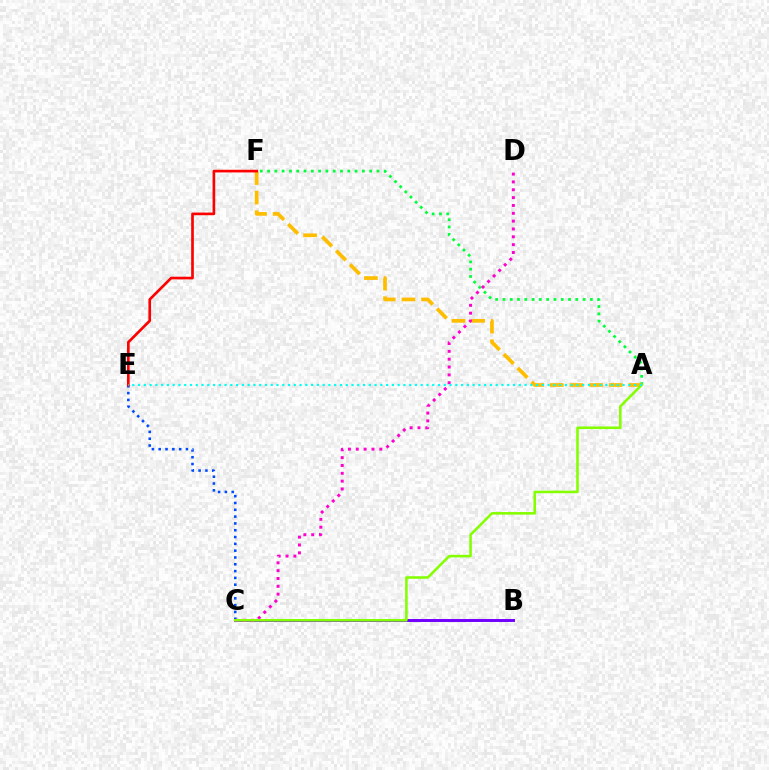{('C', 'E'): [{'color': '#004bff', 'line_style': 'dotted', 'thickness': 1.85}], ('A', 'F'): [{'color': '#00ff39', 'line_style': 'dotted', 'thickness': 1.98}, {'color': '#ffbd00', 'line_style': 'dashed', 'thickness': 2.67}], ('E', 'F'): [{'color': '#ff0000', 'line_style': 'solid', 'thickness': 1.92}], ('B', 'C'): [{'color': '#7200ff', 'line_style': 'solid', 'thickness': 2.12}], ('C', 'D'): [{'color': '#ff00cf', 'line_style': 'dotted', 'thickness': 2.13}], ('A', 'C'): [{'color': '#84ff00', 'line_style': 'solid', 'thickness': 1.85}], ('A', 'E'): [{'color': '#00fff6', 'line_style': 'dotted', 'thickness': 1.57}]}